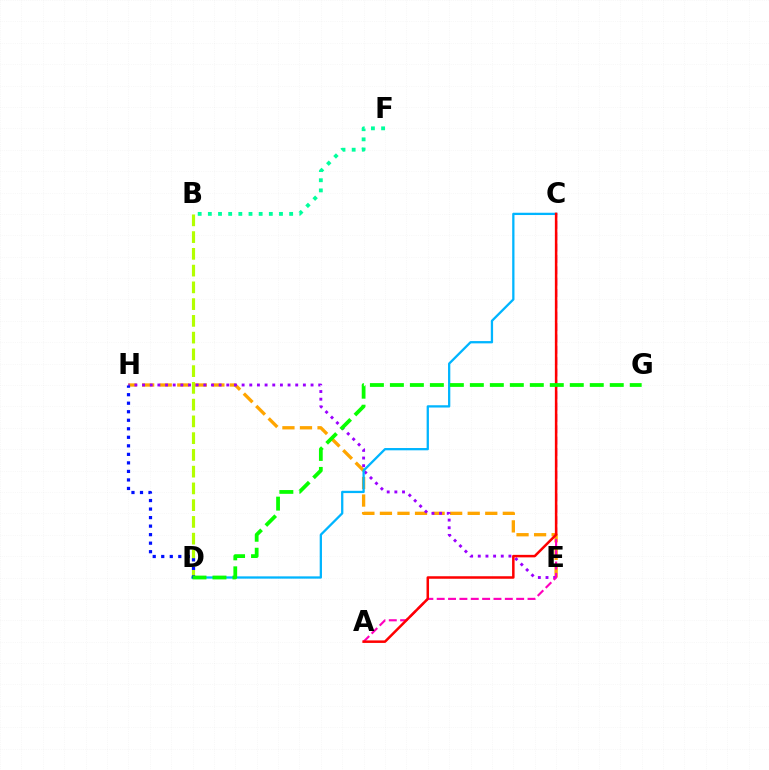{('B', 'D'): [{'color': '#b3ff00', 'line_style': 'dashed', 'thickness': 2.28}], ('E', 'H'): [{'color': '#ffa500', 'line_style': 'dashed', 'thickness': 2.38}, {'color': '#9b00ff', 'line_style': 'dotted', 'thickness': 2.08}], ('A', 'C'): [{'color': '#ff00bd', 'line_style': 'dashed', 'thickness': 1.54}, {'color': '#ff0000', 'line_style': 'solid', 'thickness': 1.81}], ('C', 'D'): [{'color': '#00b5ff', 'line_style': 'solid', 'thickness': 1.65}], ('D', 'H'): [{'color': '#0010ff', 'line_style': 'dotted', 'thickness': 2.32}], ('B', 'F'): [{'color': '#00ff9d', 'line_style': 'dotted', 'thickness': 2.76}], ('D', 'G'): [{'color': '#08ff00', 'line_style': 'dashed', 'thickness': 2.72}]}